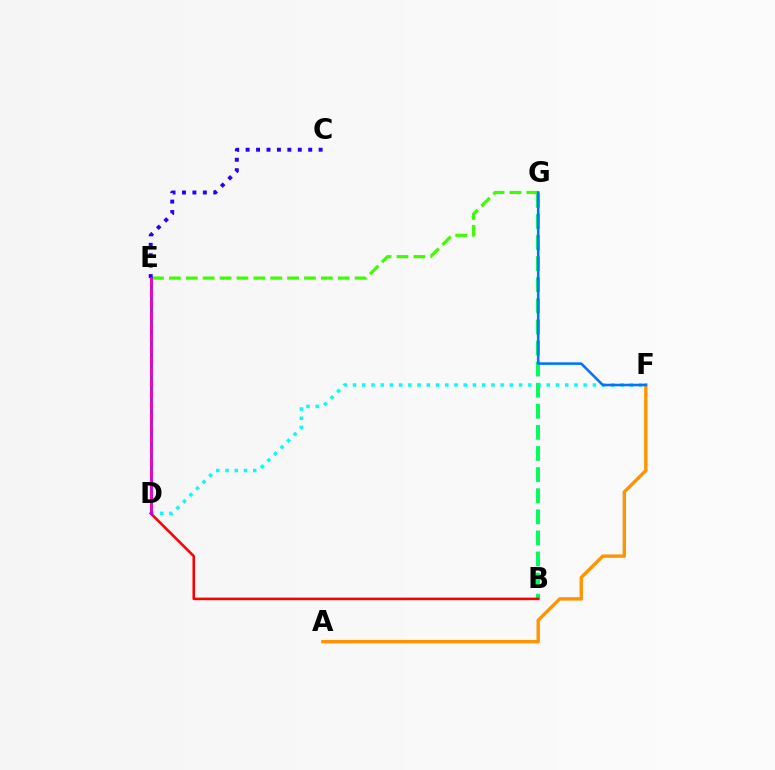{('A', 'F'): [{'color': '#ff9400', 'line_style': 'solid', 'thickness': 2.44}], ('D', 'F'): [{'color': '#00fff6', 'line_style': 'dotted', 'thickness': 2.51}], ('E', 'G'): [{'color': '#3dff00', 'line_style': 'dashed', 'thickness': 2.29}], ('D', 'E'): [{'color': '#d1ff00', 'line_style': 'solid', 'thickness': 2.11}, {'color': '#b900ff', 'line_style': 'solid', 'thickness': 2.02}, {'color': '#ff00ac', 'line_style': 'dashed', 'thickness': 1.53}], ('C', 'E'): [{'color': '#2500ff', 'line_style': 'dotted', 'thickness': 2.83}], ('B', 'G'): [{'color': '#00ff5c', 'line_style': 'dashed', 'thickness': 2.87}], ('B', 'D'): [{'color': '#ff0000', 'line_style': 'solid', 'thickness': 1.85}], ('F', 'G'): [{'color': '#0074ff', 'line_style': 'solid', 'thickness': 1.85}]}